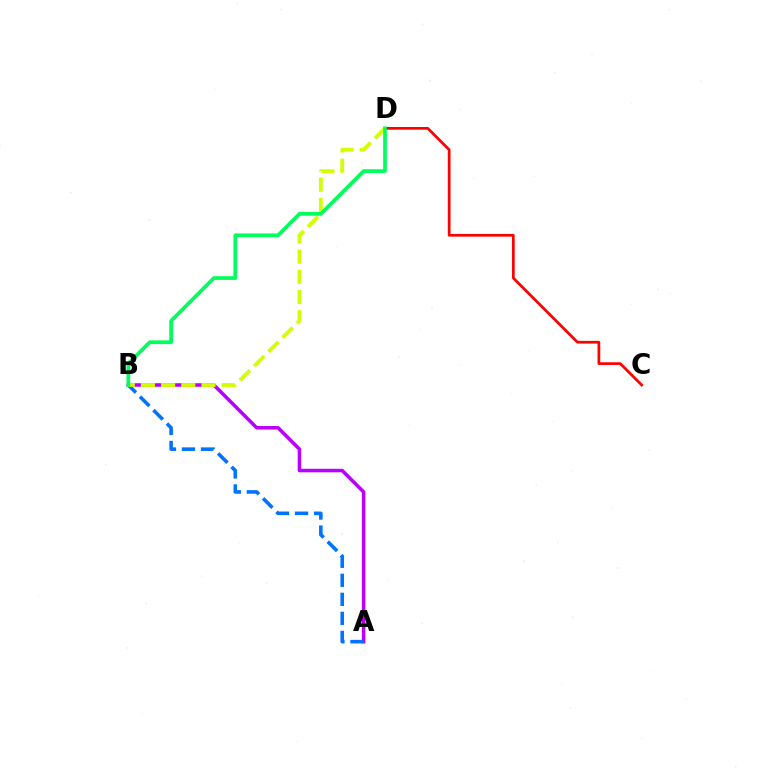{('C', 'D'): [{'color': '#ff0000', 'line_style': 'solid', 'thickness': 1.96}], ('A', 'B'): [{'color': '#b900ff', 'line_style': 'solid', 'thickness': 2.53}, {'color': '#0074ff', 'line_style': 'dashed', 'thickness': 2.58}], ('B', 'D'): [{'color': '#d1ff00', 'line_style': 'dashed', 'thickness': 2.74}, {'color': '#00ff5c', 'line_style': 'solid', 'thickness': 2.68}]}